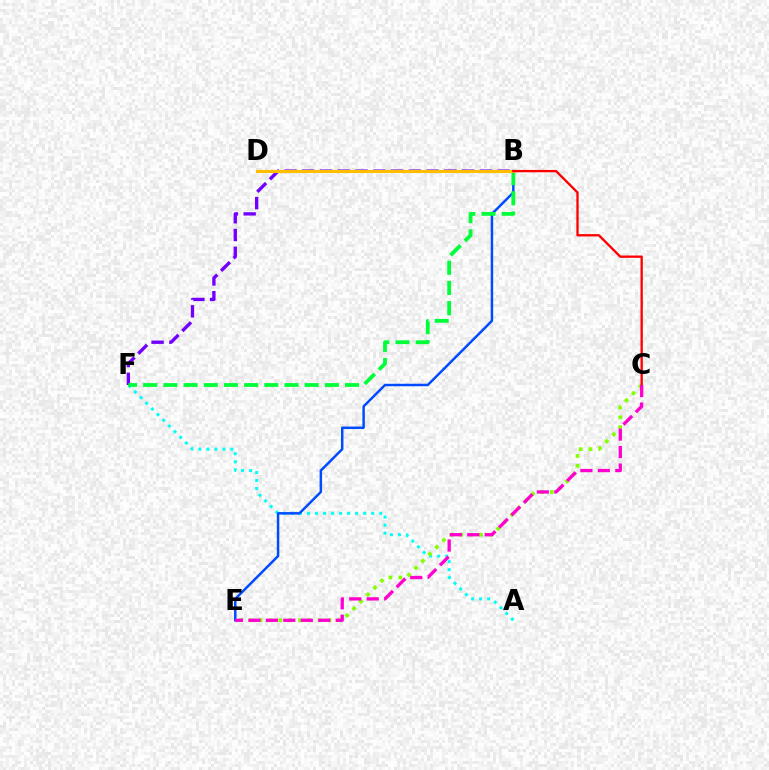{('A', 'F'): [{'color': '#00fff6', 'line_style': 'dotted', 'thickness': 2.18}], ('C', 'E'): [{'color': '#84ff00', 'line_style': 'dotted', 'thickness': 2.67}, {'color': '#ff00cf', 'line_style': 'dashed', 'thickness': 2.37}], ('B', 'F'): [{'color': '#7200ff', 'line_style': 'dashed', 'thickness': 2.41}, {'color': '#00ff39', 'line_style': 'dashed', 'thickness': 2.74}], ('B', 'E'): [{'color': '#004bff', 'line_style': 'solid', 'thickness': 1.78}], ('B', 'D'): [{'color': '#ffbd00', 'line_style': 'solid', 'thickness': 2.25}], ('B', 'C'): [{'color': '#ff0000', 'line_style': 'solid', 'thickness': 1.68}]}